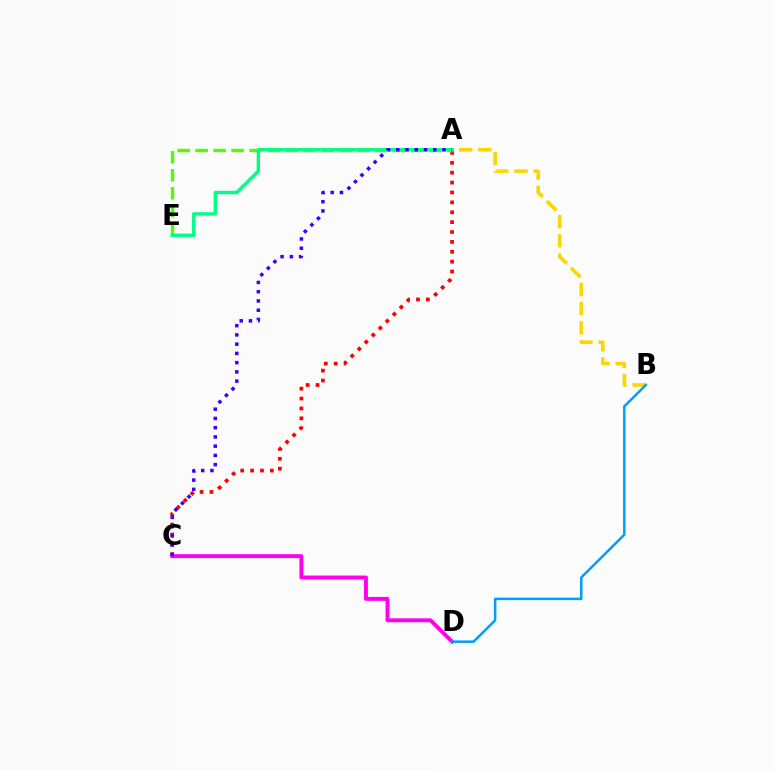{('A', 'B'): [{'color': '#ffd500', 'line_style': 'dashed', 'thickness': 2.61}], ('A', 'C'): [{'color': '#ff0000', 'line_style': 'dotted', 'thickness': 2.69}, {'color': '#3700ff', 'line_style': 'dotted', 'thickness': 2.51}], ('A', 'E'): [{'color': '#4fff00', 'line_style': 'dashed', 'thickness': 2.44}, {'color': '#00ff86', 'line_style': 'solid', 'thickness': 2.44}], ('C', 'D'): [{'color': '#ff00ed', 'line_style': 'solid', 'thickness': 2.81}], ('B', 'D'): [{'color': '#009eff', 'line_style': 'solid', 'thickness': 1.81}]}